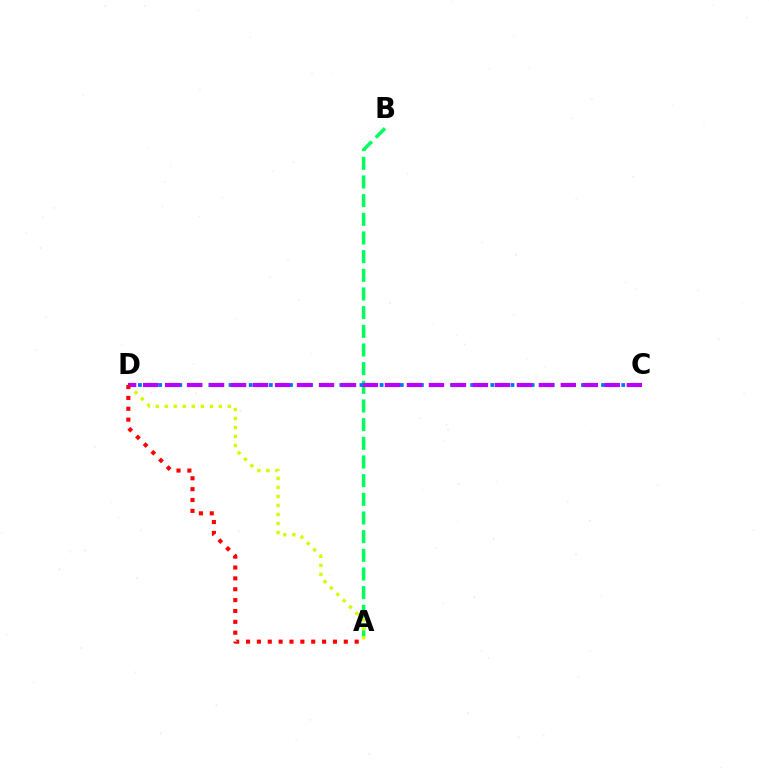{('A', 'B'): [{'color': '#00ff5c', 'line_style': 'dashed', 'thickness': 2.54}], ('C', 'D'): [{'color': '#0074ff', 'line_style': 'dotted', 'thickness': 2.74}, {'color': '#b900ff', 'line_style': 'dashed', 'thickness': 2.99}], ('A', 'D'): [{'color': '#d1ff00', 'line_style': 'dotted', 'thickness': 2.45}, {'color': '#ff0000', 'line_style': 'dotted', 'thickness': 2.95}]}